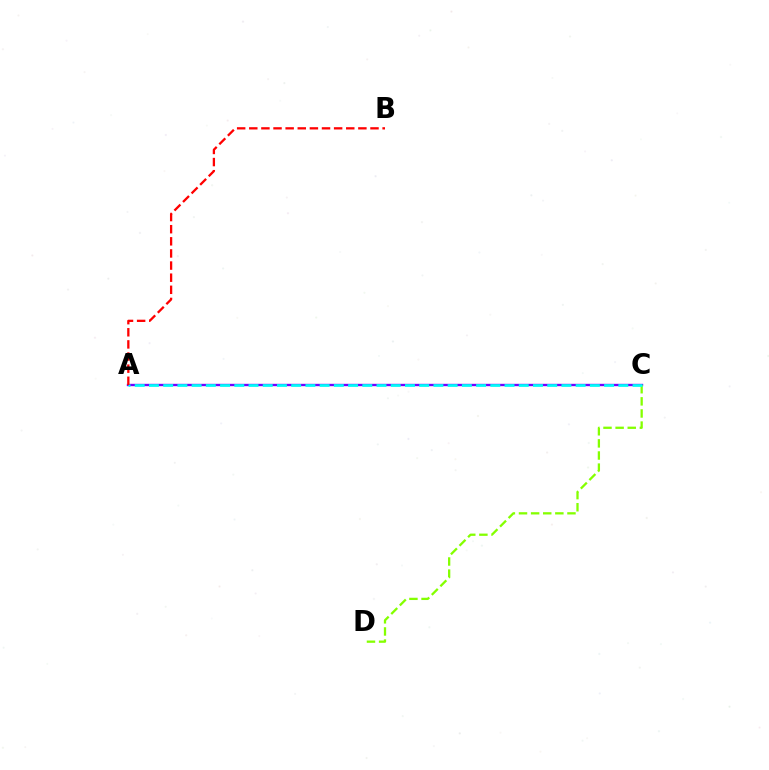{('A', 'C'): [{'color': '#7200ff', 'line_style': 'solid', 'thickness': 1.7}, {'color': '#00fff6', 'line_style': 'dashed', 'thickness': 1.93}], ('C', 'D'): [{'color': '#84ff00', 'line_style': 'dashed', 'thickness': 1.65}], ('A', 'B'): [{'color': '#ff0000', 'line_style': 'dashed', 'thickness': 1.65}]}